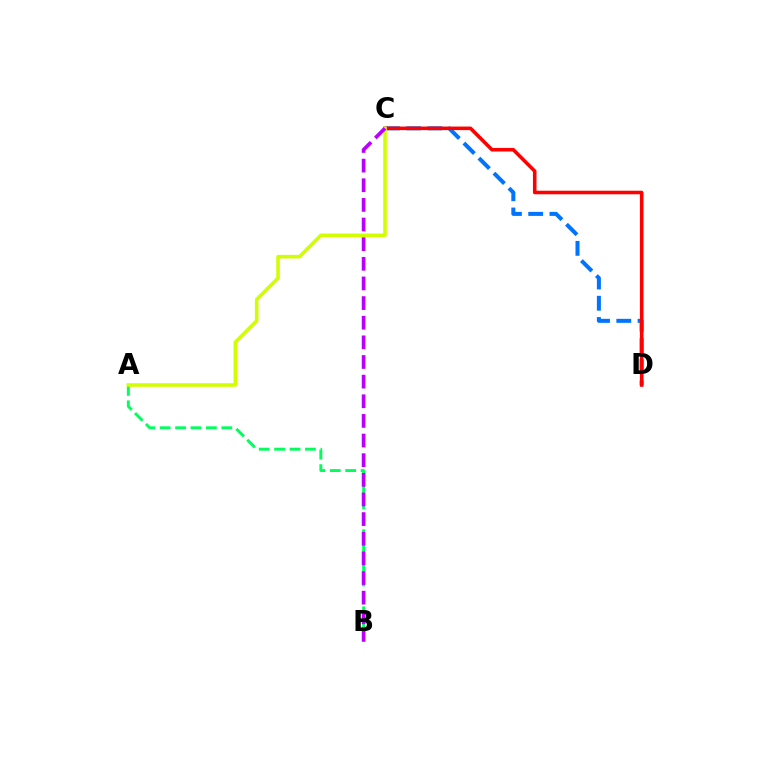{('C', 'D'): [{'color': '#0074ff', 'line_style': 'dashed', 'thickness': 2.89}, {'color': '#ff0000', 'line_style': 'solid', 'thickness': 2.56}], ('A', 'B'): [{'color': '#00ff5c', 'line_style': 'dashed', 'thickness': 2.09}], ('A', 'C'): [{'color': '#d1ff00', 'line_style': 'solid', 'thickness': 2.58}], ('B', 'C'): [{'color': '#b900ff', 'line_style': 'dashed', 'thickness': 2.67}]}